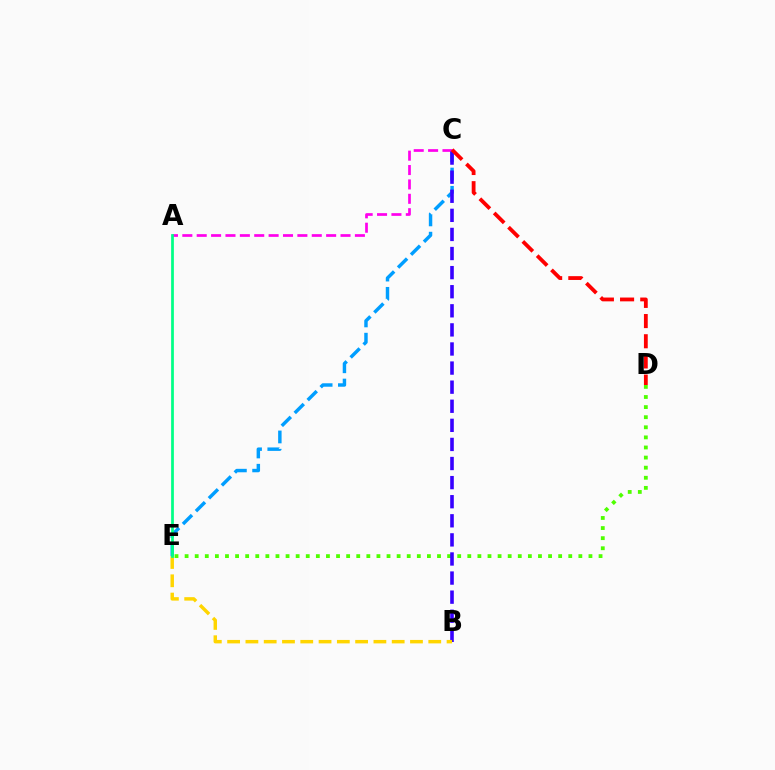{('D', 'E'): [{'color': '#4fff00', 'line_style': 'dotted', 'thickness': 2.74}], ('C', 'E'): [{'color': '#009eff', 'line_style': 'dashed', 'thickness': 2.48}], ('A', 'C'): [{'color': '#ff00ed', 'line_style': 'dashed', 'thickness': 1.95}], ('B', 'C'): [{'color': '#3700ff', 'line_style': 'dashed', 'thickness': 2.59}], ('C', 'D'): [{'color': '#ff0000', 'line_style': 'dashed', 'thickness': 2.74}], ('B', 'E'): [{'color': '#ffd500', 'line_style': 'dashed', 'thickness': 2.48}], ('A', 'E'): [{'color': '#00ff86', 'line_style': 'solid', 'thickness': 1.97}]}